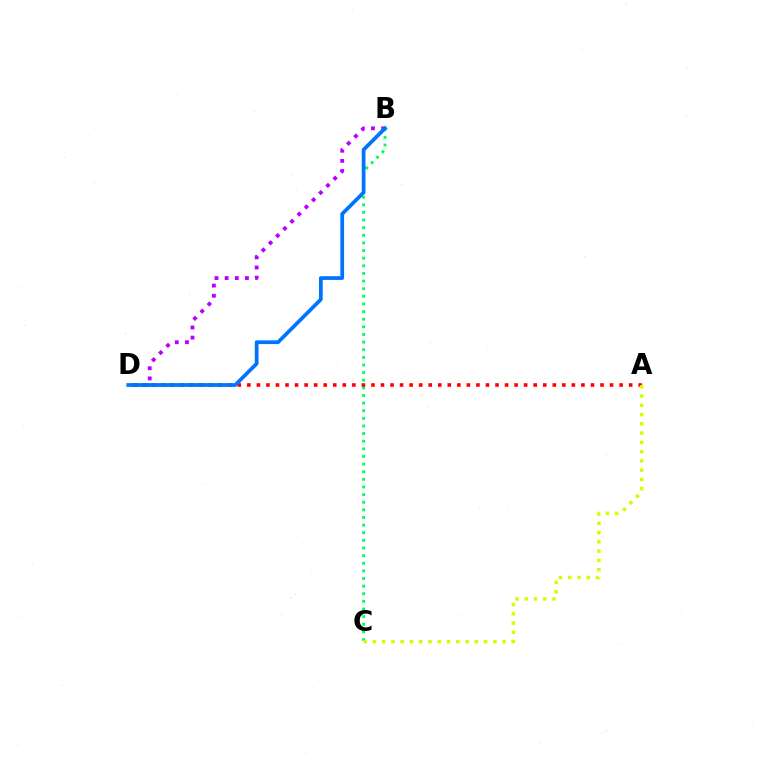{('B', 'C'): [{'color': '#00ff5c', 'line_style': 'dotted', 'thickness': 2.07}], ('A', 'D'): [{'color': '#ff0000', 'line_style': 'dotted', 'thickness': 2.59}], ('B', 'D'): [{'color': '#b900ff', 'line_style': 'dotted', 'thickness': 2.76}, {'color': '#0074ff', 'line_style': 'solid', 'thickness': 2.69}], ('A', 'C'): [{'color': '#d1ff00', 'line_style': 'dotted', 'thickness': 2.52}]}